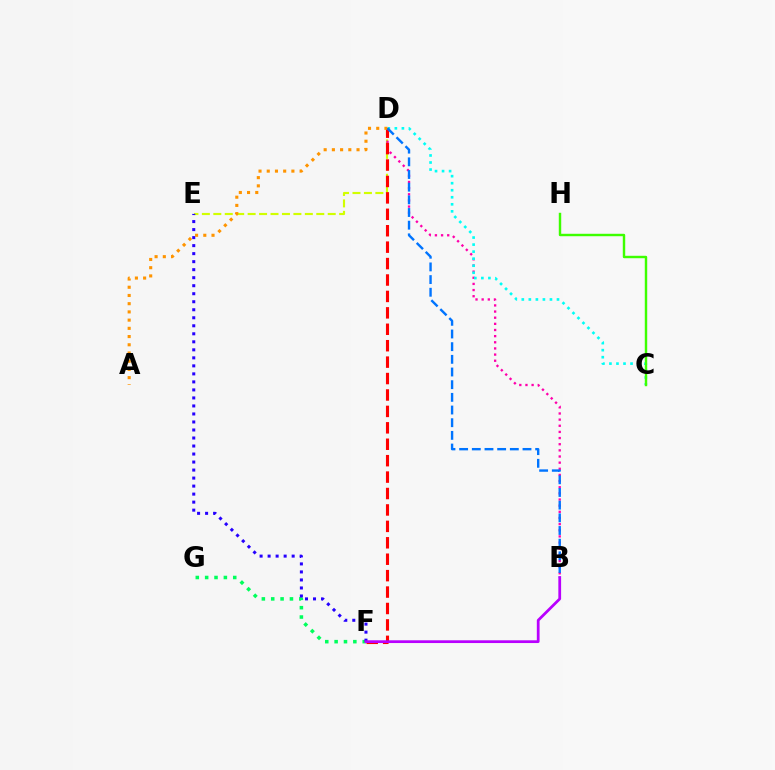{('D', 'E'): [{'color': '#d1ff00', 'line_style': 'dashed', 'thickness': 1.55}], ('B', 'D'): [{'color': '#ff00ac', 'line_style': 'dotted', 'thickness': 1.67}, {'color': '#0074ff', 'line_style': 'dashed', 'thickness': 1.72}], ('C', 'D'): [{'color': '#00fff6', 'line_style': 'dotted', 'thickness': 1.91}], ('D', 'F'): [{'color': '#ff0000', 'line_style': 'dashed', 'thickness': 2.23}], ('C', 'H'): [{'color': '#3dff00', 'line_style': 'solid', 'thickness': 1.75}], ('F', 'G'): [{'color': '#00ff5c', 'line_style': 'dotted', 'thickness': 2.54}], ('E', 'F'): [{'color': '#2500ff', 'line_style': 'dotted', 'thickness': 2.18}], ('A', 'D'): [{'color': '#ff9400', 'line_style': 'dotted', 'thickness': 2.23}], ('B', 'F'): [{'color': '#b900ff', 'line_style': 'solid', 'thickness': 1.98}]}